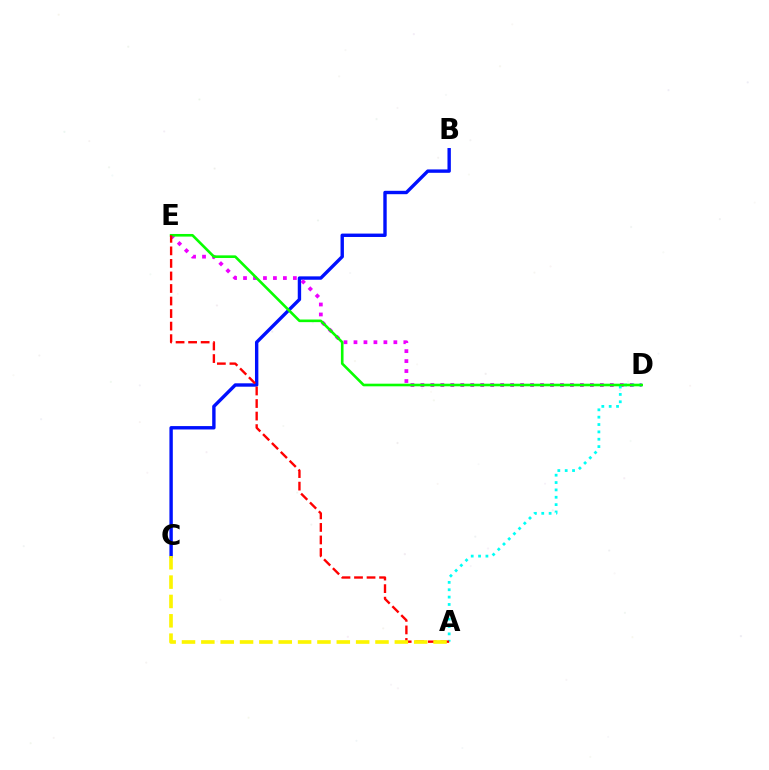{('B', 'C'): [{'color': '#0010ff', 'line_style': 'solid', 'thickness': 2.44}], ('D', 'E'): [{'color': '#ee00ff', 'line_style': 'dotted', 'thickness': 2.71}, {'color': '#08ff00', 'line_style': 'solid', 'thickness': 1.89}], ('A', 'D'): [{'color': '#00fff6', 'line_style': 'dotted', 'thickness': 2.0}], ('A', 'E'): [{'color': '#ff0000', 'line_style': 'dashed', 'thickness': 1.7}], ('A', 'C'): [{'color': '#fcf500', 'line_style': 'dashed', 'thickness': 2.63}]}